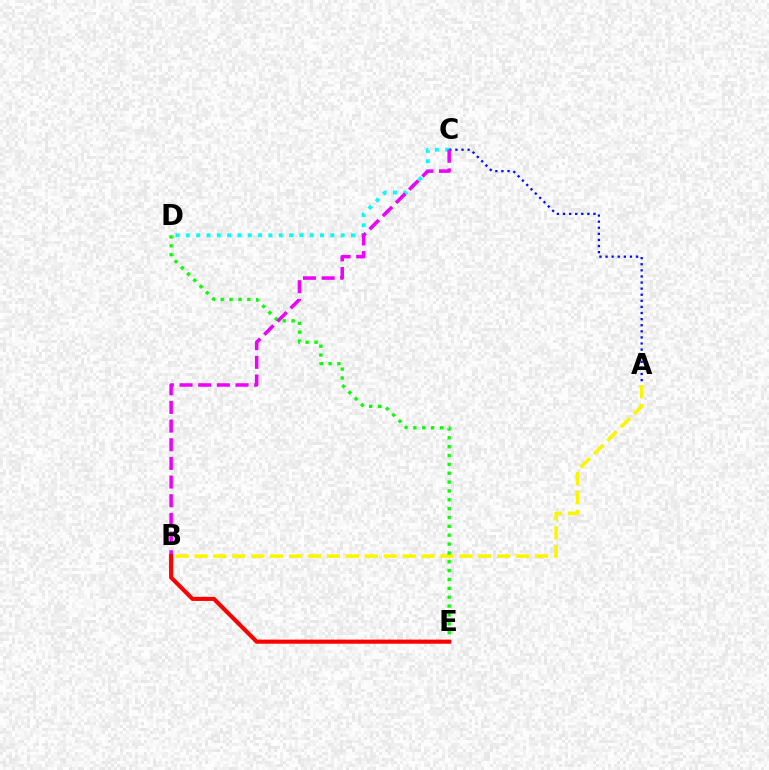{('A', 'B'): [{'color': '#fcf500', 'line_style': 'dashed', 'thickness': 2.57}], ('A', 'C'): [{'color': '#0010ff', 'line_style': 'dotted', 'thickness': 1.66}], ('C', 'D'): [{'color': '#00fff6', 'line_style': 'dotted', 'thickness': 2.8}], ('D', 'E'): [{'color': '#08ff00', 'line_style': 'dotted', 'thickness': 2.41}], ('B', 'C'): [{'color': '#ee00ff', 'line_style': 'dashed', 'thickness': 2.54}], ('B', 'E'): [{'color': '#ff0000', 'line_style': 'solid', 'thickness': 2.95}]}